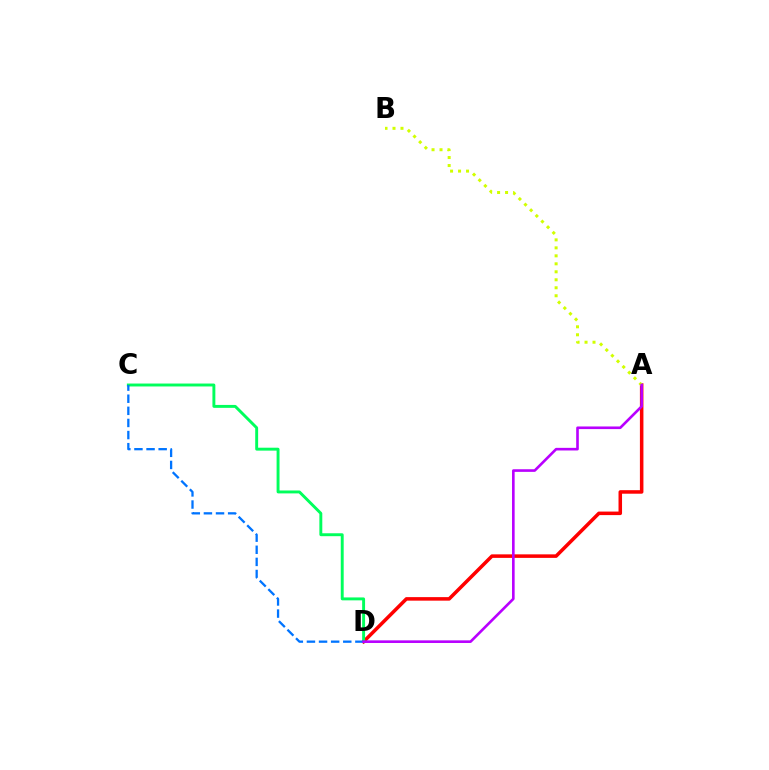{('A', 'D'): [{'color': '#ff0000', 'line_style': 'solid', 'thickness': 2.54}, {'color': '#b900ff', 'line_style': 'solid', 'thickness': 1.89}], ('C', 'D'): [{'color': '#00ff5c', 'line_style': 'solid', 'thickness': 2.1}, {'color': '#0074ff', 'line_style': 'dashed', 'thickness': 1.65}], ('A', 'B'): [{'color': '#d1ff00', 'line_style': 'dotted', 'thickness': 2.17}]}